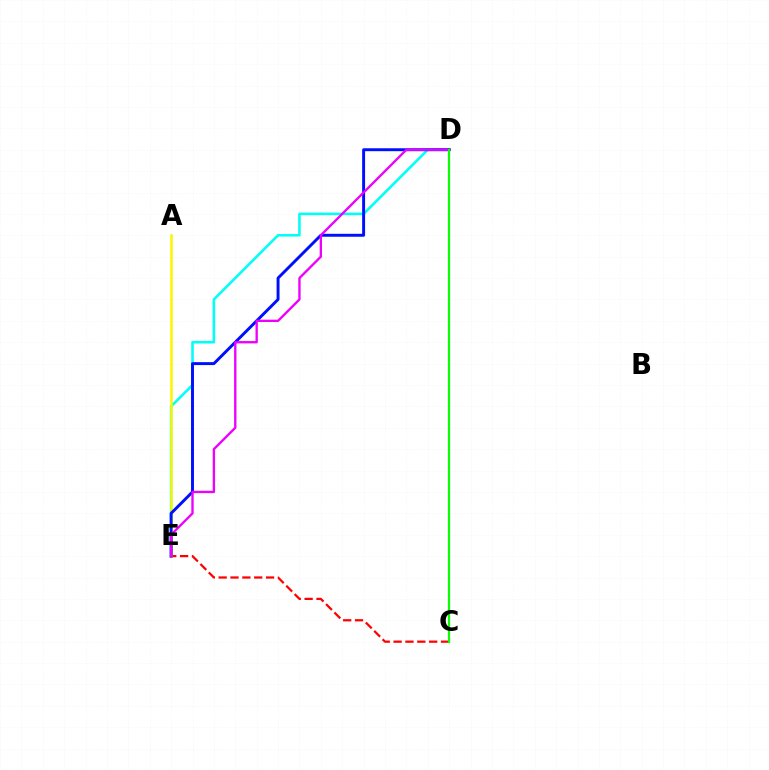{('D', 'E'): [{'color': '#00fff6', 'line_style': 'solid', 'thickness': 1.84}, {'color': '#0010ff', 'line_style': 'solid', 'thickness': 2.12}, {'color': '#ee00ff', 'line_style': 'solid', 'thickness': 1.69}], ('C', 'E'): [{'color': '#ff0000', 'line_style': 'dashed', 'thickness': 1.61}], ('A', 'E'): [{'color': '#fcf500', 'line_style': 'solid', 'thickness': 1.83}], ('C', 'D'): [{'color': '#08ff00', 'line_style': 'solid', 'thickness': 1.59}]}